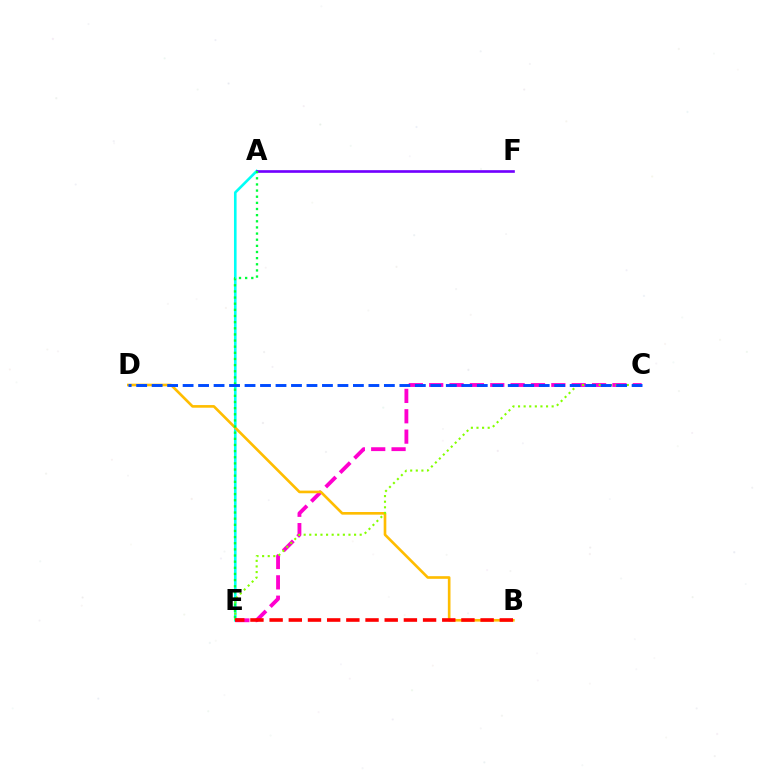{('A', 'E'): [{'color': '#00fff6', 'line_style': 'solid', 'thickness': 1.88}, {'color': '#00ff39', 'line_style': 'dotted', 'thickness': 1.67}], ('C', 'E'): [{'color': '#ff00cf', 'line_style': 'dashed', 'thickness': 2.77}, {'color': '#84ff00', 'line_style': 'dotted', 'thickness': 1.52}], ('B', 'D'): [{'color': '#ffbd00', 'line_style': 'solid', 'thickness': 1.9}], ('A', 'F'): [{'color': '#7200ff', 'line_style': 'solid', 'thickness': 1.91}], ('B', 'E'): [{'color': '#ff0000', 'line_style': 'dashed', 'thickness': 2.61}], ('C', 'D'): [{'color': '#004bff', 'line_style': 'dashed', 'thickness': 2.1}]}